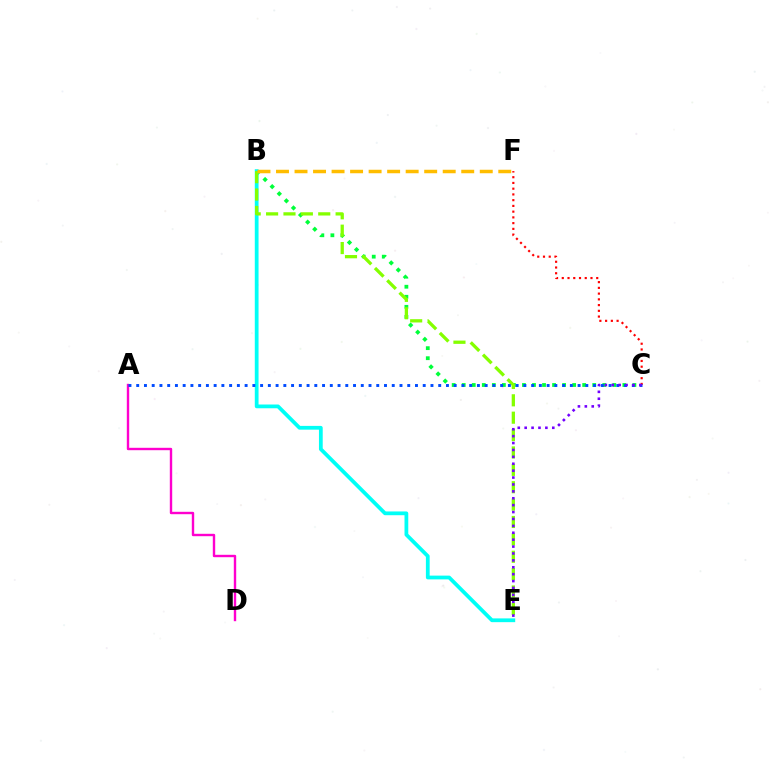{('B', 'C'): [{'color': '#00ff39', 'line_style': 'dotted', 'thickness': 2.73}], ('C', 'F'): [{'color': '#ff0000', 'line_style': 'dotted', 'thickness': 1.56}], ('B', 'E'): [{'color': '#00fff6', 'line_style': 'solid', 'thickness': 2.71}, {'color': '#84ff00', 'line_style': 'dashed', 'thickness': 2.36}], ('A', 'D'): [{'color': '#ff00cf', 'line_style': 'solid', 'thickness': 1.73}], ('A', 'C'): [{'color': '#004bff', 'line_style': 'dotted', 'thickness': 2.1}], ('C', 'E'): [{'color': '#7200ff', 'line_style': 'dotted', 'thickness': 1.88}], ('B', 'F'): [{'color': '#ffbd00', 'line_style': 'dashed', 'thickness': 2.52}]}